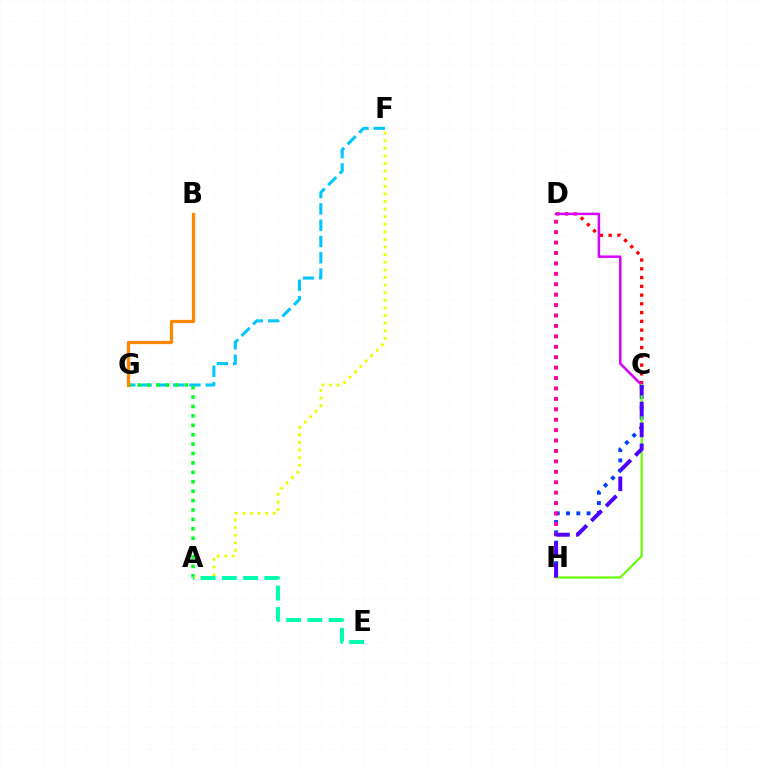{('C', 'D'): [{'color': '#ff0000', 'line_style': 'dotted', 'thickness': 2.38}, {'color': '#d600ff', 'line_style': 'solid', 'thickness': 1.81}], ('F', 'G'): [{'color': '#00c7ff', 'line_style': 'dashed', 'thickness': 2.21}], ('A', 'G'): [{'color': '#00ff27', 'line_style': 'dotted', 'thickness': 2.56}], ('C', 'H'): [{'color': '#003fff', 'line_style': 'dotted', 'thickness': 2.8}, {'color': '#66ff00', 'line_style': 'solid', 'thickness': 1.56}, {'color': '#4f00ff', 'line_style': 'dashed', 'thickness': 2.84}], ('D', 'H'): [{'color': '#ff00a0', 'line_style': 'dotted', 'thickness': 2.83}], ('B', 'G'): [{'color': '#ff8800', 'line_style': 'solid', 'thickness': 2.32}], ('A', 'F'): [{'color': '#eeff00', 'line_style': 'dotted', 'thickness': 2.07}], ('A', 'E'): [{'color': '#00ffaf', 'line_style': 'dashed', 'thickness': 2.89}]}